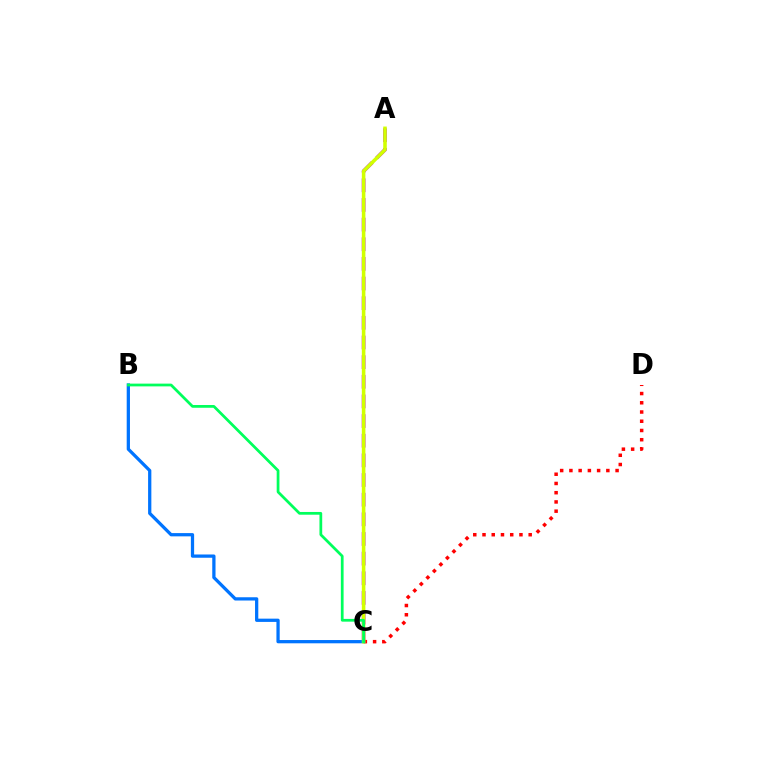{('A', 'C'): [{'color': '#b900ff', 'line_style': 'dashed', 'thickness': 2.67}, {'color': '#d1ff00', 'line_style': 'solid', 'thickness': 2.57}], ('C', 'D'): [{'color': '#ff0000', 'line_style': 'dotted', 'thickness': 2.51}], ('B', 'C'): [{'color': '#0074ff', 'line_style': 'solid', 'thickness': 2.35}, {'color': '#00ff5c', 'line_style': 'solid', 'thickness': 1.98}]}